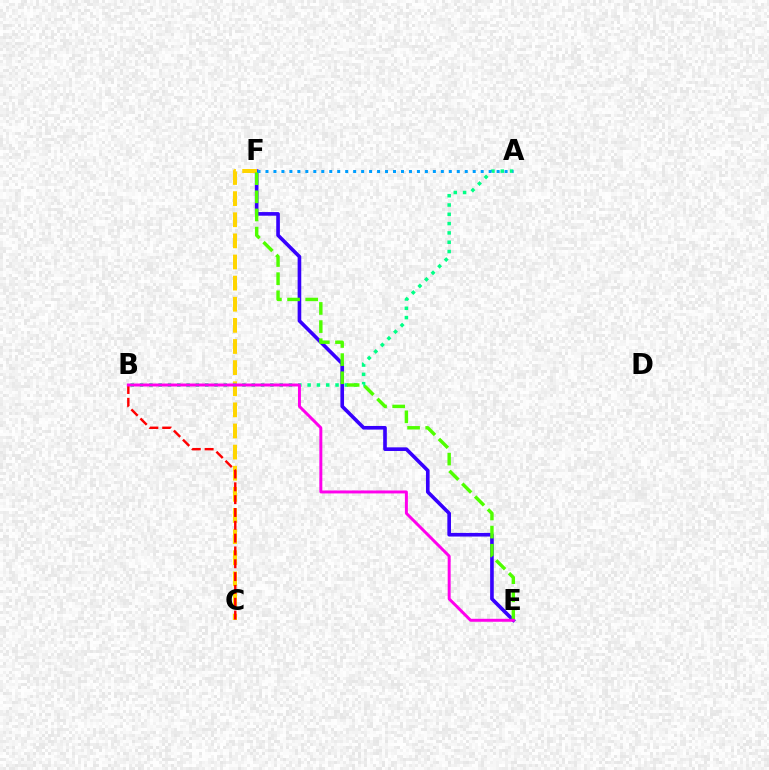{('E', 'F'): [{'color': '#3700ff', 'line_style': 'solid', 'thickness': 2.62}, {'color': '#4fff00', 'line_style': 'dashed', 'thickness': 2.46}], ('C', 'F'): [{'color': '#ffd500', 'line_style': 'dashed', 'thickness': 2.87}], ('A', 'B'): [{'color': '#00ff86', 'line_style': 'dotted', 'thickness': 2.53}], ('B', 'C'): [{'color': '#ff0000', 'line_style': 'dashed', 'thickness': 1.74}], ('B', 'E'): [{'color': '#ff00ed', 'line_style': 'solid', 'thickness': 2.13}], ('A', 'F'): [{'color': '#009eff', 'line_style': 'dotted', 'thickness': 2.17}]}